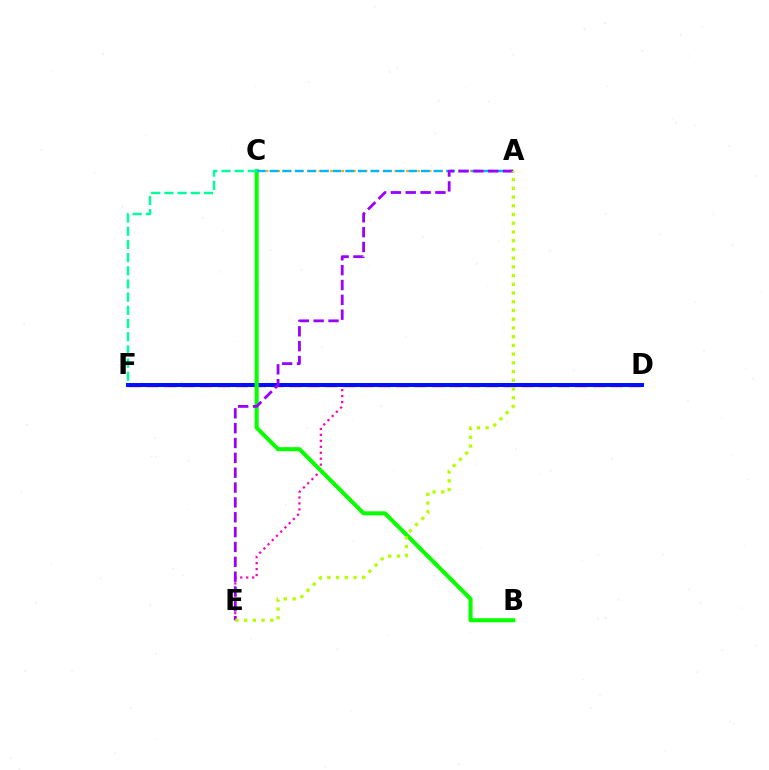{('D', 'E'): [{'color': '#ff00bd', 'line_style': 'dotted', 'thickness': 1.62}], ('D', 'F'): [{'color': '#ff0000', 'line_style': 'dashed', 'thickness': 2.43}, {'color': '#0010ff', 'line_style': 'solid', 'thickness': 2.87}], ('A', 'C'): [{'color': '#ffa500', 'line_style': 'dotted', 'thickness': 1.58}, {'color': '#00b5ff', 'line_style': 'dashed', 'thickness': 1.71}], ('B', 'C'): [{'color': '#08ff00', 'line_style': 'solid', 'thickness': 2.91}], ('A', 'E'): [{'color': '#9b00ff', 'line_style': 'dashed', 'thickness': 2.02}, {'color': '#b3ff00', 'line_style': 'dotted', 'thickness': 2.37}], ('C', 'F'): [{'color': '#00ff9d', 'line_style': 'dashed', 'thickness': 1.79}]}